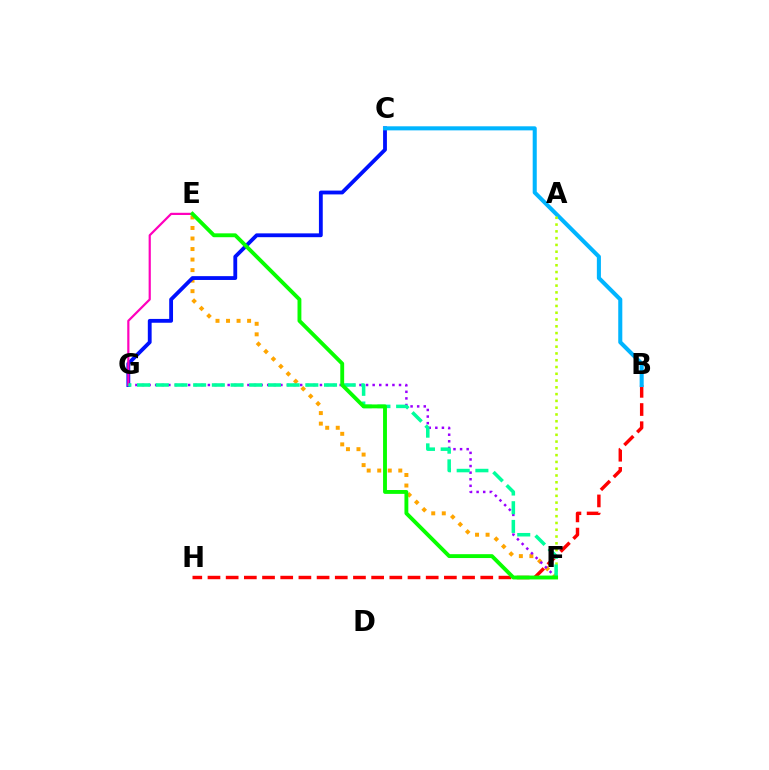{('E', 'F'): [{'color': '#ffa500', 'line_style': 'dotted', 'thickness': 2.86}, {'color': '#08ff00', 'line_style': 'solid', 'thickness': 2.79}], ('B', 'H'): [{'color': '#ff0000', 'line_style': 'dashed', 'thickness': 2.47}], ('F', 'G'): [{'color': '#9b00ff', 'line_style': 'dotted', 'thickness': 1.79}, {'color': '#00ff9d', 'line_style': 'dashed', 'thickness': 2.54}], ('C', 'G'): [{'color': '#0010ff', 'line_style': 'solid', 'thickness': 2.75}], ('E', 'G'): [{'color': '#ff00bd', 'line_style': 'solid', 'thickness': 1.58}], ('B', 'C'): [{'color': '#00b5ff', 'line_style': 'solid', 'thickness': 2.93}], ('A', 'F'): [{'color': '#b3ff00', 'line_style': 'dotted', 'thickness': 1.84}]}